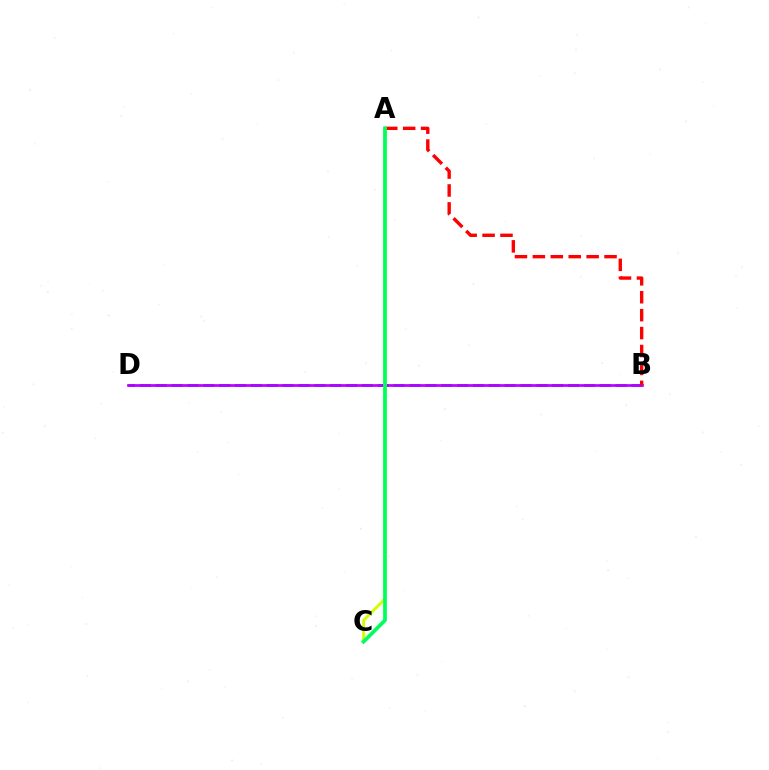{('B', 'D'): [{'color': '#0074ff', 'line_style': 'dashed', 'thickness': 2.15}, {'color': '#b900ff', 'line_style': 'solid', 'thickness': 1.94}], ('A', 'B'): [{'color': '#ff0000', 'line_style': 'dashed', 'thickness': 2.43}], ('A', 'C'): [{'color': '#d1ff00', 'line_style': 'solid', 'thickness': 2.08}, {'color': '#00ff5c', 'line_style': 'solid', 'thickness': 2.7}]}